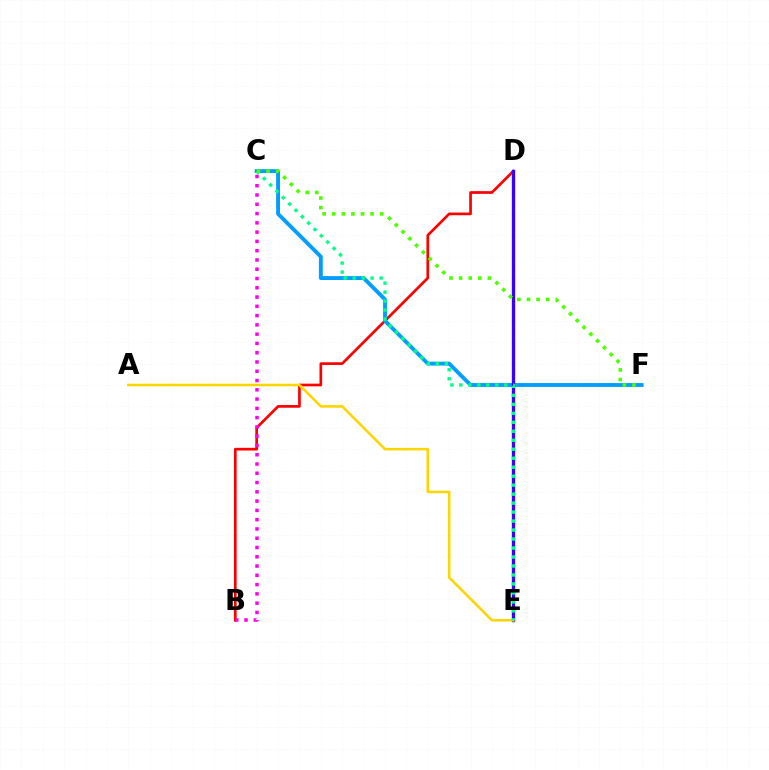{('B', 'D'): [{'color': '#ff0000', 'line_style': 'solid', 'thickness': 1.94}], ('B', 'C'): [{'color': '#ff00ed', 'line_style': 'dotted', 'thickness': 2.52}], ('C', 'F'): [{'color': '#009eff', 'line_style': 'solid', 'thickness': 2.79}, {'color': '#4fff00', 'line_style': 'dotted', 'thickness': 2.61}], ('D', 'E'): [{'color': '#3700ff', 'line_style': 'solid', 'thickness': 2.39}], ('A', 'E'): [{'color': '#ffd500', 'line_style': 'solid', 'thickness': 1.84}], ('C', 'E'): [{'color': '#00ff86', 'line_style': 'dotted', 'thickness': 2.44}]}